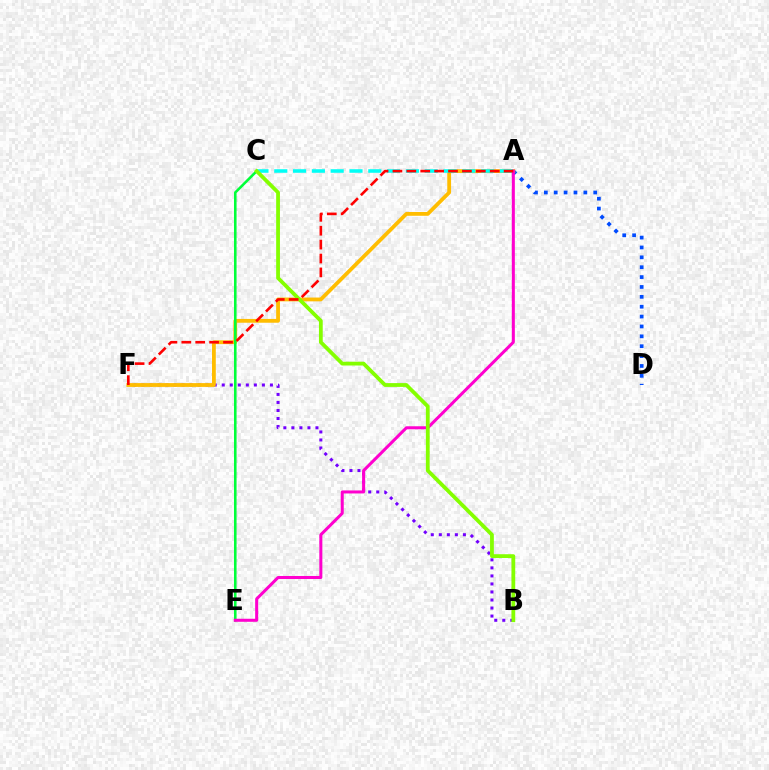{('A', 'D'): [{'color': '#004bff', 'line_style': 'dotted', 'thickness': 2.68}], ('B', 'F'): [{'color': '#7200ff', 'line_style': 'dotted', 'thickness': 2.18}], ('A', 'F'): [{'color': '#ffbd00', 'line_style': 'solid', 'thickness': 2.73}, {'color': '#ff0000', 'line_style': 'dashed', 'thickness': 1.89}], ('C', 'E'): [{'color': '#00ff39', 'line_style': 'solid', 'thickness': 1.86}], ('A', 'C'): [{'color': '#00fff6', 'line_style': 'dashed', 'thickness': 2.55}], ('A', 'E'): [{'color': '#ff00cf', 'line_style': 'solid', 'thickness': 2.18}], ('B', 'C'): [{'color': '#84ff00', 'line_style': 'solid', 'thickness': 2.73}]}